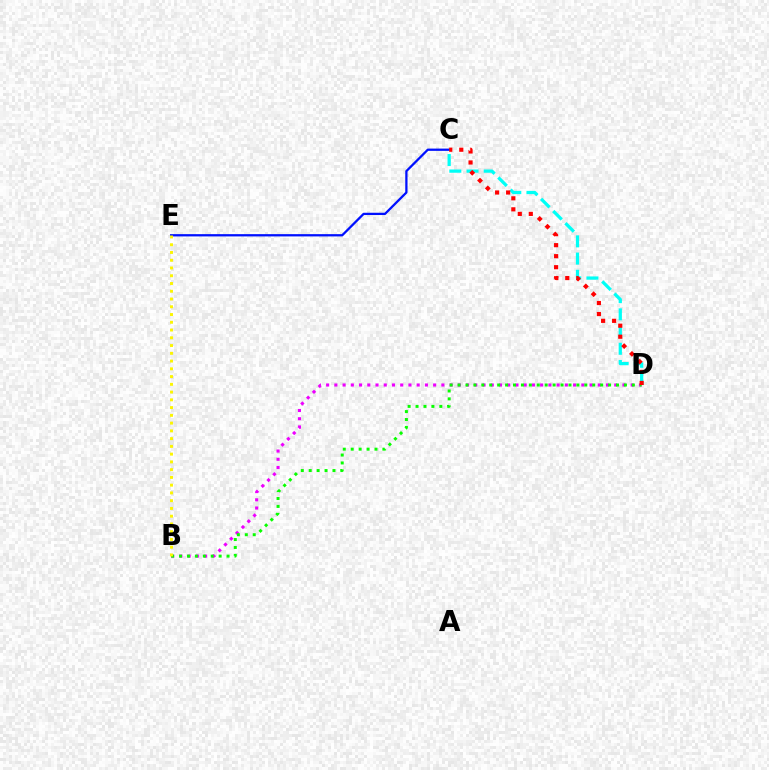{('B', 'D'): [{'color': '#ee00ff', 'line_style': 'dotted', 'thickness': 2.24}, {'color': '#08ff00', 'line_style': 'dotted', 'thickness': 2.15}], ('C', 'D'): [{'color': '#00fff6', 'line_style': 'dashed', 'thickness': 2.34}, {'color': '#ff0000', 'line_style': 'dotted', 'thickness': 2.99}], ('C', 'E'): [{'color': '#0010ff', 'line_style': 'solid', 'thickness': 1.64}], ('B', 'E'): [{'color': '#fcf500', 'line_style': 'dotted', 'thickness': 2.11}]}